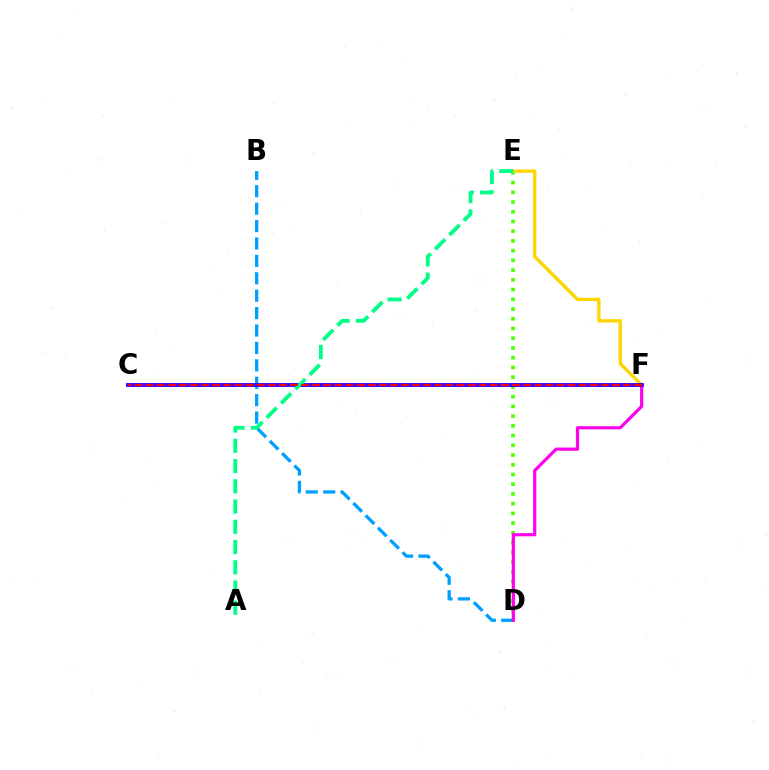{('D', 'E'): [{'color': '#4fff00', 'line_style': 'dotted', 'thickness': 2.64}], ('B', 'D'): [{'color': '#009eff', 'line_style': 'dashed', 'thickness': 2.37}], ('E', 'F'): [{'color': '#ffd500', 'line_style': 'solid', 'thickness': 2.41}], ('D', 'F'): [{'color': '#ff00ed', 'line_style': 'solid', 'thickness': 2.3}], ('C', 'F'): [{'color': '#3700ff', 'line_style': 'solid', 'thickness': 2.79}, {'color': '#ff0000', 'line_style': 'dashed', 'thickness': 1.51}], ('A', 'E'): [{'color': '#00ff86', 'line_style': 'dashed', 'thickness': 2.75}]}